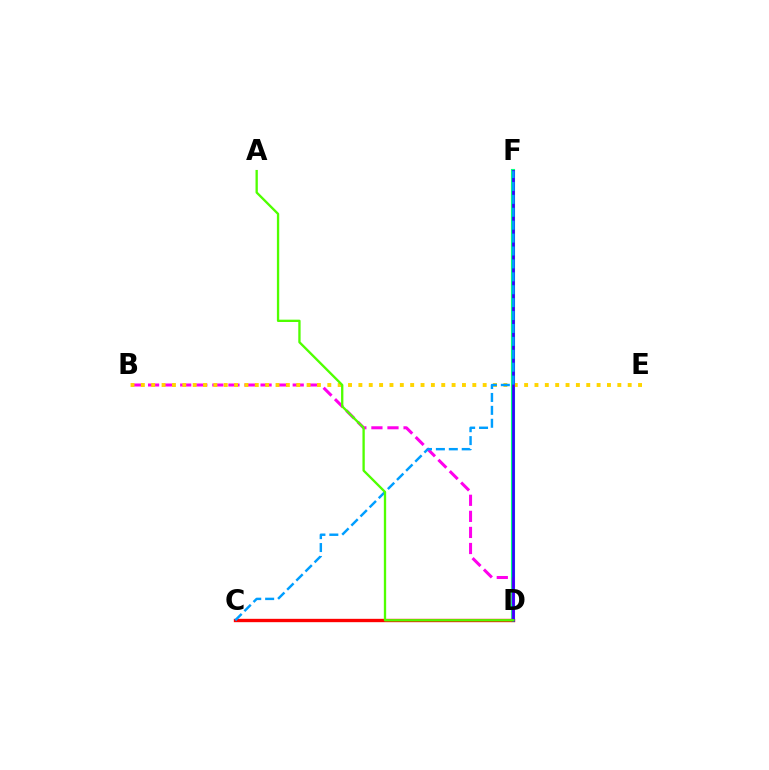{('D', 'F'): [{'color': '#00ff86', 'line_style': 'solid', 'thickness': 2.97}, {'color': '#3700ff', 'line_style': 'solid', 'thickness': 1.97}], ('B', 'D'): [{'color': '#ff00ed', 'line_style': 'dashed', 'thickness': 2.18}], ('C', 'D'): [{'color': '#ff0000', 'line_style': 'solid', 'thickness': 2.42}], ('B', 'E'): [{'color': '#ffd500', 'line_style': 'dotted', 'thickness': 2.81}], ('C', 'F'): [{'color': '#009eff', 'line_style': 'dashed', 'thickness': 1.75}], ('A', 'D'): [{'color': '#4fff00', 'line_style': 'solid', 'thickness': 1.67}]}